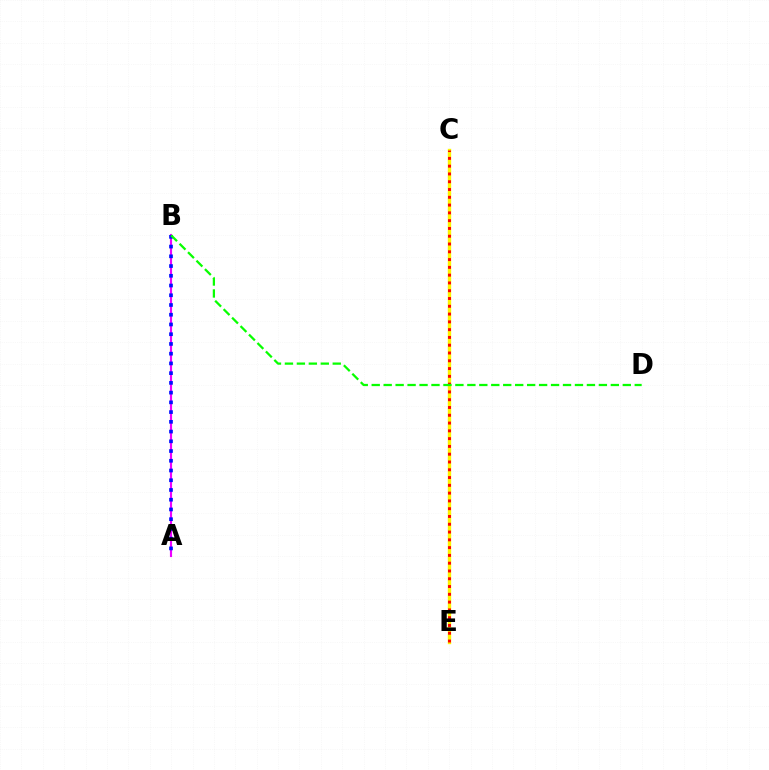{('A', 'B'): [{'color': '#ee00ff', 'line_style': 'solid', 'thickness': 1.55}, {'color': '#0010ff', 'line_style': 'dotted', 'thickness': 2.65}], ('C', 'E'): [{'color': '#00fff6', 'line_style': 'dotted', 'thickness': 1.5}, {'color': '#fcf500', 'line_style': 'solid', 'thickness': 2.43}, {'color': '#ff0000', 'line_style': 'dotted', 'thickness': 2.12}], ('B', 'D'): [{'color': '#08ff00', 'line_style': 'dashed', 'thickness': 1.62}]}